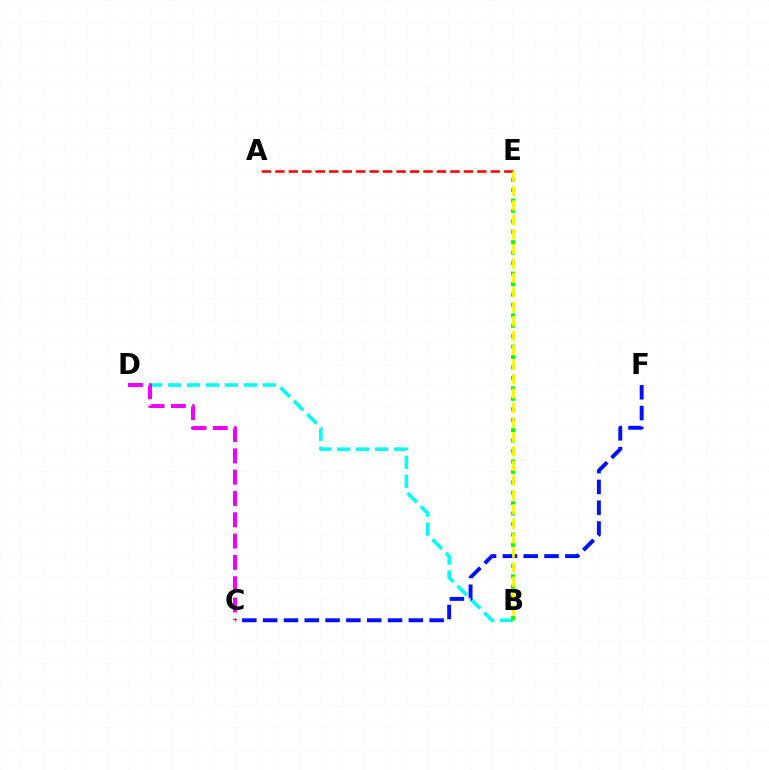{('B', 'D'): [{'color': '#00fff6', 'line_style': 'dashed', 'thickness': 2.57}], ('C', 'D'): [{'color': '#ee00ff', 'line_style': 'dashed', 'thickness': 2.89}], ('B', 'E'): [{'color': '#08ff00', 'line_style': 'dotted', 'thickness': 2.84}, {'color': '#fcf500', 'line_style': 'dashed', 'thickness': 1.97}], ('A', 'E'): [{'color': '#ff0000', 'line_style': 'dashed', 'thickness': 1.83}], ('C', 'F'): [{'color': '#0010ff', 'line_style': 'dashed', 'thickness': 2.83}]}